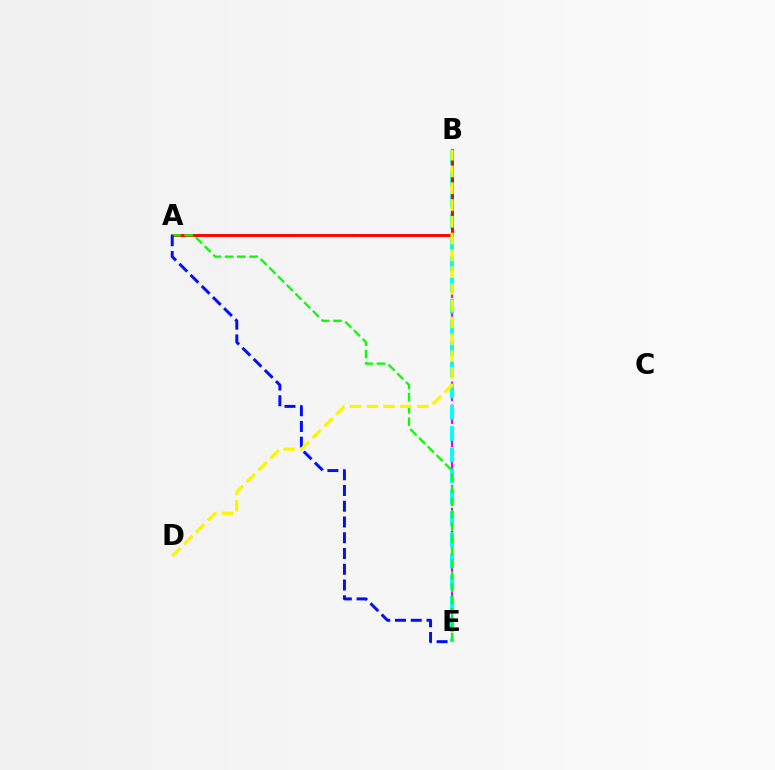{('B', 'E'): [{'color': '#ee00ff', 'line_style': 'dashed', 'thickness': 1.56}, {'color': '#00fff6', 'line_style': 'dashed', 'thickness': 2.89}], ('A', 'B'): [{'color': '#ff0000', 'line_style': 'solid', 'thickness': 2.08}], ('A', 'E'): [{'color': '#08ff00', 'line_style': 'dashed', 'thickness': 1.67}, {'color': '#0010ff', 'line_style': 'dashed', 'thickness': 2.14}], ('B', 'D'): [{'color': '#fcf500', 'line_style': 'dashed', 'thickness': 2.28}]}